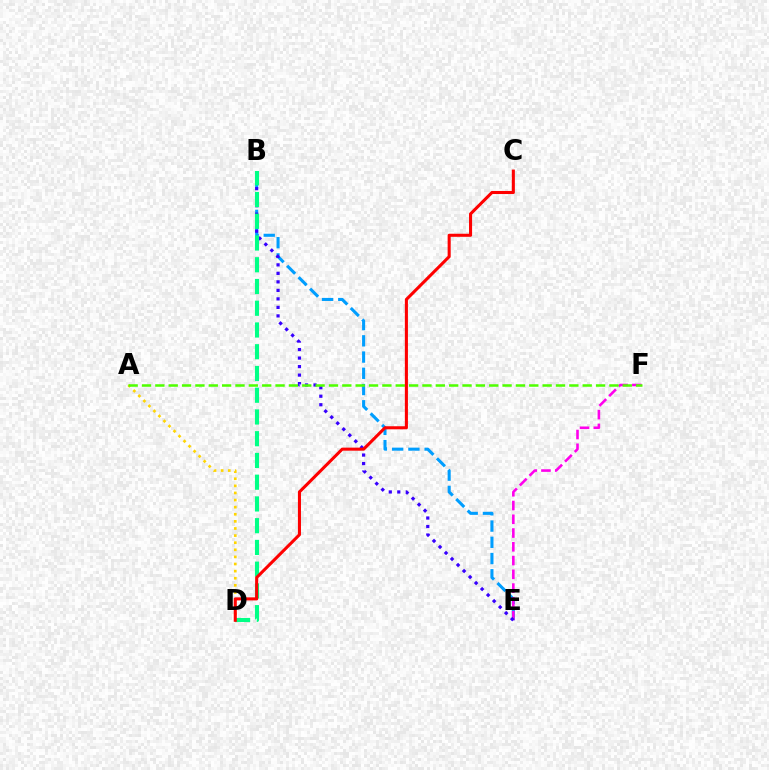{('B', 'E'): [{'color': '#009eff', 'line_style': 'dashed', 'thickness': 2.21}, {'color': '#3700ff', 'line_style': 'dotted', 'thickness': 2.31}], ('E', 'F'): [{'color': '#ff00ed', 'line_style': 'dashed', 'thickness': 1.87}], ('A', 'D'): [{'color': '#ffd500', 'line_style': 'dotted', 'thickness': 1.93}], ('B', 'D'): [{'color': '#00ff86', 'line_style': 'dashed', 'thickness': 2.95}], ('A', 'F'): [{'color': '#4fff00', 'line_style': 'dashed', 'thickness': 1.81}], ('C', 'D'): [{'color': '#ff0000', 'line_style': 'solid', 'thickness': 2.21}]}